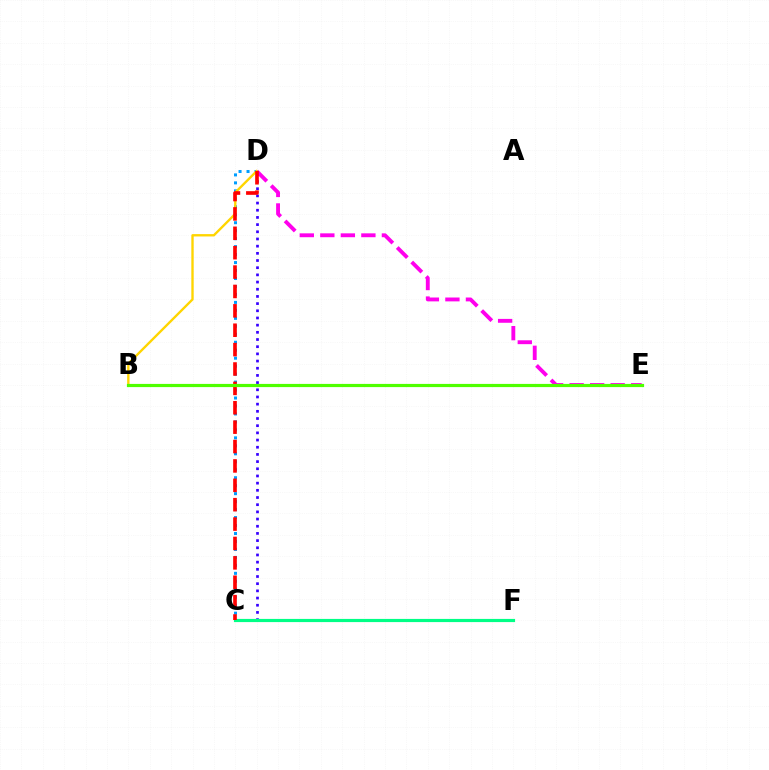{('C', 'D'): [{'color': '#3700ff', 'line_style': 'dotted', 'thickness': 1.95}, {'color': '#009eff', 'line_style': 'dotted', 'thickness': 2.17}, {'color': '#ff0000', 'line_style': 'dashed', 'thickness': 2.63}], ('D', 'E'): [{'color': '#ff00ed', 'line_style': 'dashed', 'thickness': 2.79}], ('B', 'D'): [{'color': '#ffd500', 'line_style': 'solid', 'thickness': 1.7}], ('C', 'F'): [{'color': '#00ff86', 'line_style': 'solid', 'thickness': 2.29}], ('B', 'E'): [{'color': '#4fff00', 'line_style': 'solid', 'thickness': 2.3}]}